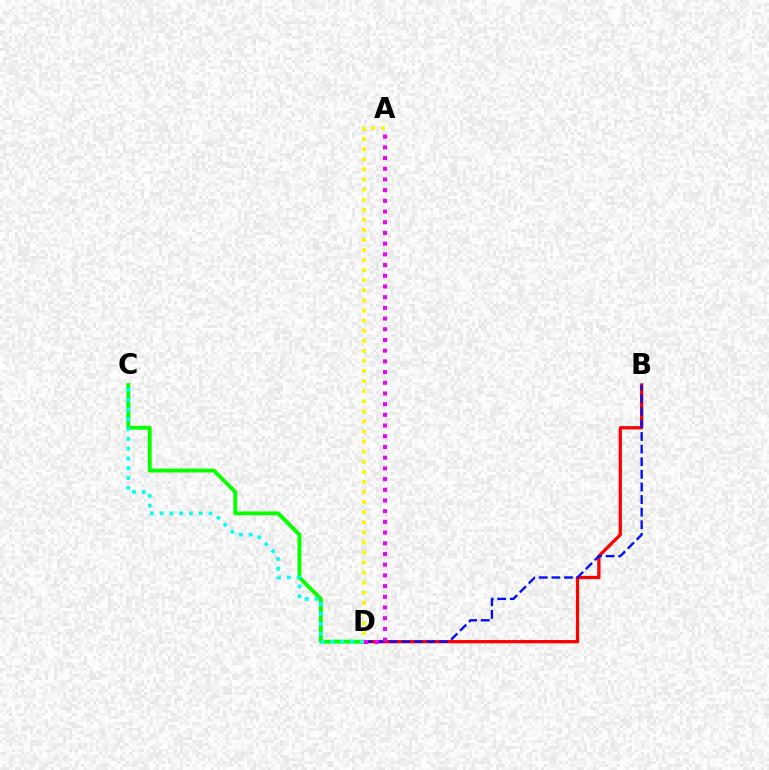{('B', 'D'): [{'color': '#ff0000', 'line_style': 'solid', 'thickness': 2.35}, {'color': '#0010ff', 'line_style': 'dashed', 'thickness': 1.71}], ('C', 'D'): [{'color': '#08ff00', 'line_style': 'solid', 'thickness': 2.77}, {'color': '#00fff6', 'line_style': 'dotted', 'thickness': 2.66}], ('A', 'D'): [{'color': '#fcf500', 'line_style': 'dotted', 'thickness': 2.74}, {'color': '#ee00ff', 'line_style': 'dotted', 'thickness': 2.91}]}